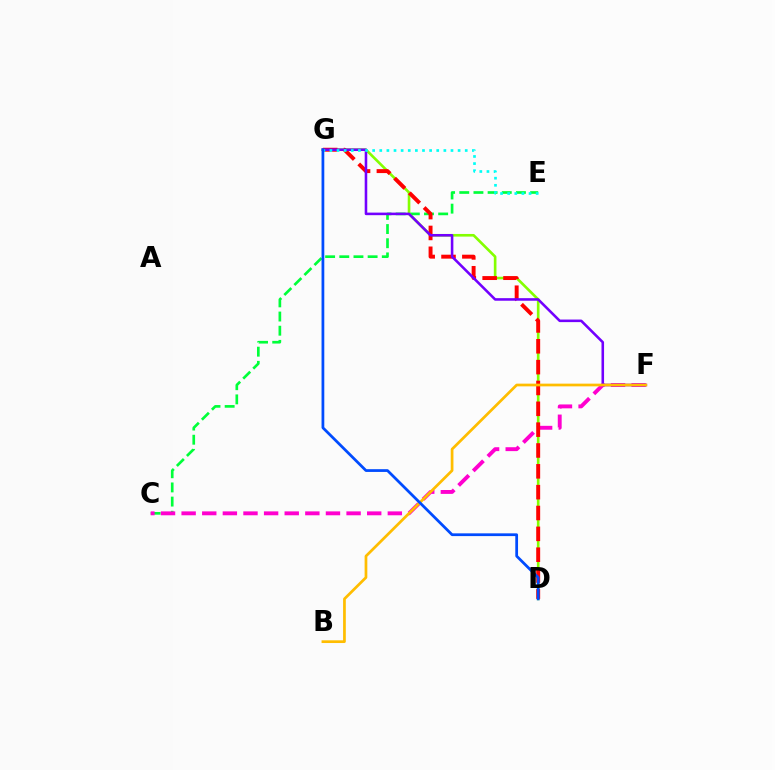{('C', 'E'): [{'color': '#00ff39', 'line_style': 'dashed', 'thickness': 1.92}], ('C', 'F'): [{'color': '#ff00cf', 'line_style': 'dashed', 'thickness': 2.8}], ('D', 'G'): [{'color': '#84ff00', 'line_style': 'solid', 'thickness': 1.9}, {'color': '#ff0000', 'line_style': 'dashed', 'thickness': 2.83}, {'color': '#004bff', 'line_style': 'solid', 'thickness': 1.98}], ('F', 'G'): [{'color': '#7200ff', 'line_style': 'solid', 'thickness': 1.85}], ('B', 'F'): [{'color': '#ffbd00', 'line_style': 'solid', 'thickness': 1.96}], ('E', 'G'): [{'color': '#00fff6', 'line_style': 'dotted', 'thickness': 1.93}]}